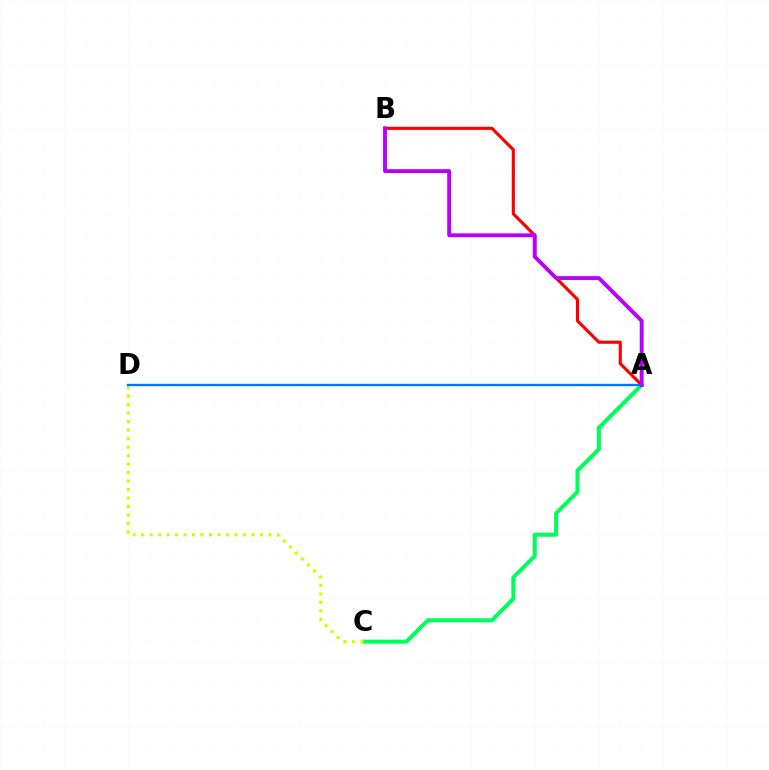{('A', 'B'): [{'color': '#ff0000', 'line_style': 'solid', 'thickness': 2.26}, {'color': '#b900ff', 'line_style': 'solid', 'thickness': 2.79}], ('A', 'C'): [{'color': '#00ff5c', 'line_style': 'solid', 'thickness': 2.91}], ('C', 'D'): [{'color': '#d1ff00', 'line_style': 'dotted', 'thickness': 2.31}], ('A', 'D'): [{'color': '#0074ff', 'line_style': 'solid', 'thickness': 1.69}]}